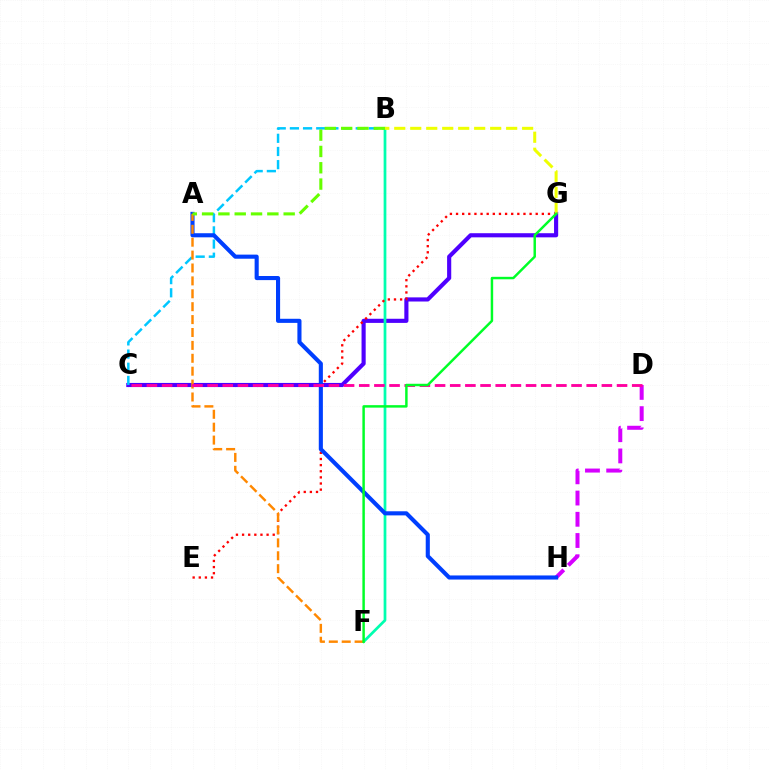{('C', 'G'): [{'color': '#4f00ff', 'line_style': 'solid', 'thickness': 2.98}], ('B', 'C'): [{'color': '#00c7ff', 'line_style': 'dashed', 'thickness': 1.79}], ('B', 'F'): [{'color': '#00ffaf', 'line_style': 'solid', 'thickness': 1.97}], ('D', 'H'): [{'color': '#d600ff', 'line_style': 'dashed', 'thickness': 2.88}], ('E', 'G'): [{'color': '#ff0000', 'line_style': 'dotted', 'thickness': 1.67}], ('A', 'H'): [{'color': '#003fff', 'line_style': 'solid', 'thickness': 2.95}], ('A', 'F'): [{'color': '#ff8800', 'line_style': 'dashed', 'thickness': 1.75}], ('A', 'B'): [{'color': '#66ff00', 'line_style': 'dashed', 'thickness': 2.22}], ('B', 'G'): [{'color': '#eeff00', 'line_style': 'dashed', 'thickness': 2.17}], ('C', 'D'): [{'color': '#ff00a0', 'line_style': 'dashed', 'thickness': 2.06}], ('F', 'G'): [{'color': '#00ff27', 'line_style': 'solid', 'thickness': 1.77}]}